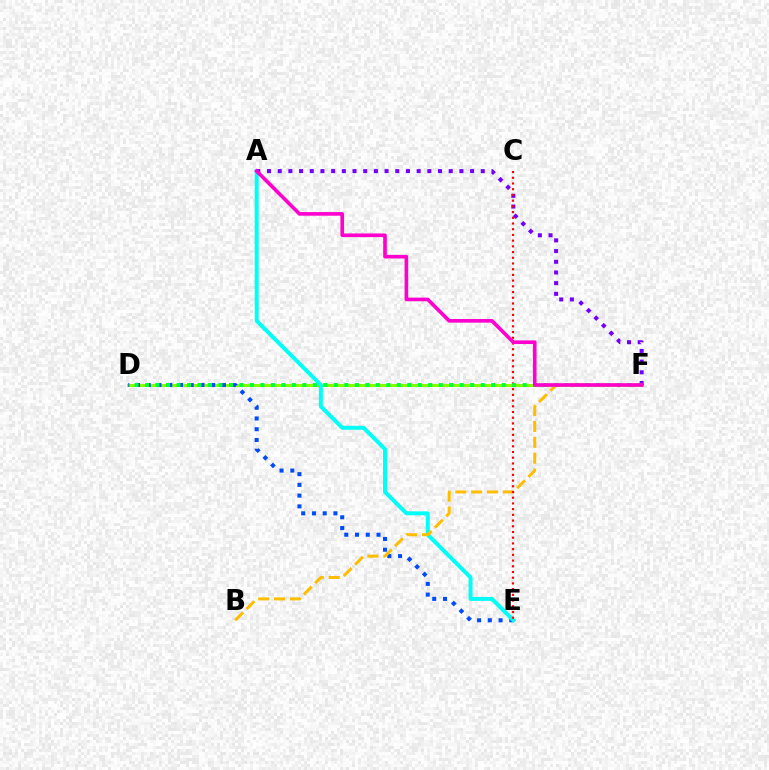{('D', 'F'): [{'color': '#84ff00', 'line_style': 'solid', 'thickness': 2.16}, {'color': '#00ff39', 'line_style': 'dotted', 'thickness': 2.85}], ('D', 'E'): [{'color': '#004bff', 'line_style': 'dotted', 'thickness': 2.92}], ('A', 'E'): [{'color': '#00fff6', 'line_style': 'solid', 'thickness': 2.86}], ('B', 'F'): [{'color': '#ffbd00', 'line_style': 'dashed', 'thickness': 2.16}], ('A', 'F'): [{'color': '#7200ff', 'line_style': 'dotted', 'thickness': 2.9}, {'color': '#ff00cf', 'line_style': 'solid', 'thickness': 2.61}], ('C', 'E'): [{'color': '#ff0000', 'line_style': 'dotted', 'thickness': 1.55}]}